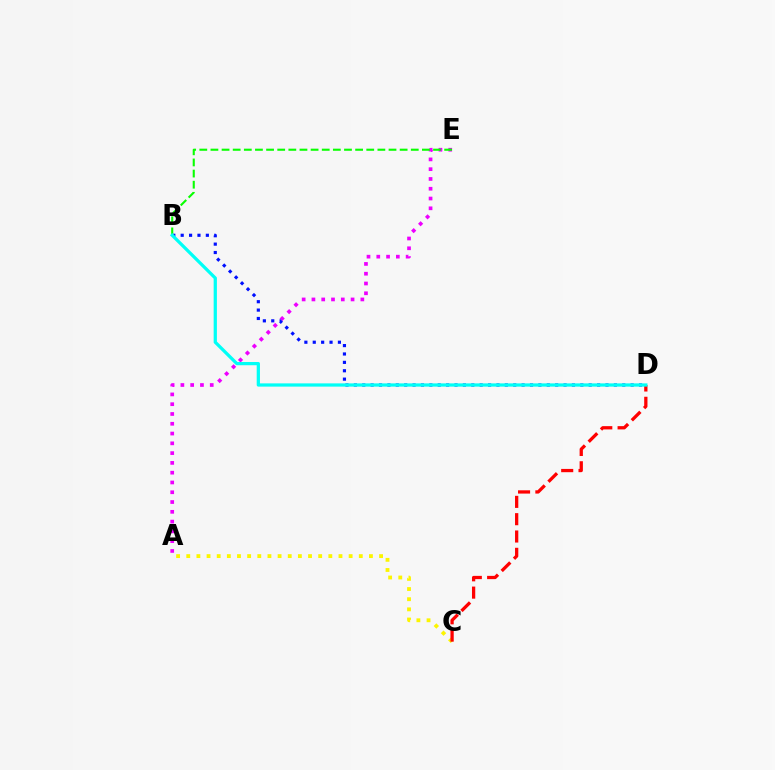{('A', 'C'): [{'color': '#fcf500', 'line_style': 'dotted', 'thickness': 2.76}], ('A', 'E'): [{'color': '#ee00ff', 'line_style': 'dotted', 'thickness': 2.66}], ('B', 'D'): [{'color': '#0010ff', 'line_style': 'dotted', 'thickness': 2.28}, {'color': '#00fff6', 'line_style': 'solid', 'thickness': 2.34}], ('B', 'E'): [{'color': '#08ff00', 'line_style': 'dashed', 'thickness': 1.51}], ('C', 'D'): [{'color': '#ff0000', 'line_style': 'dashed', 'thickness': 2.35}]}